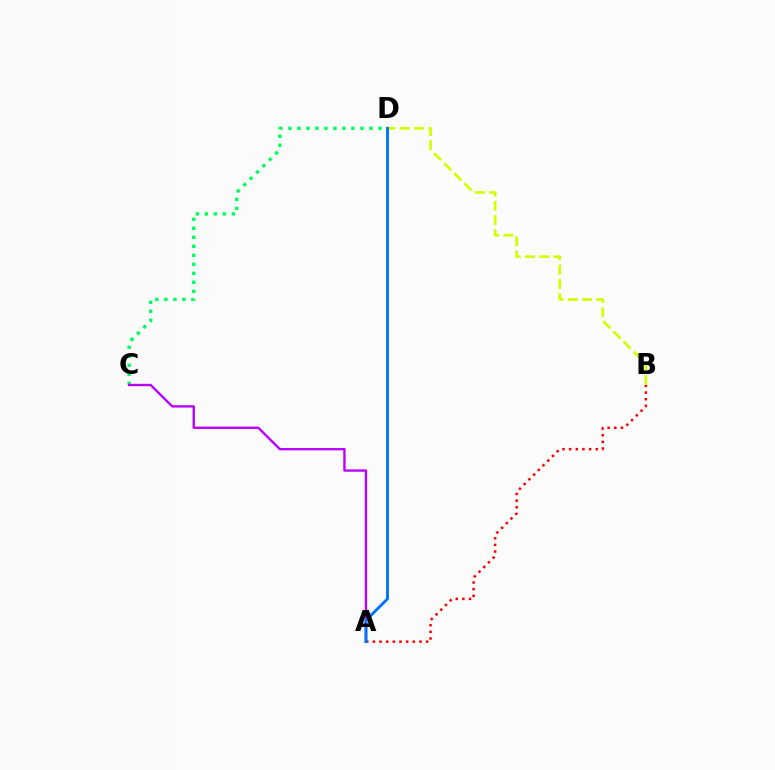{('C', 'D'): [{'color': '#00ff5c', 'line_style': 'dotted', 'thickness': 2.45}], ('A', 'B'): [{'color': '#ff0000', 'line_style': 'dotted', 'thickness': 1.81}], ('B', 'D'): [{'color': '#d1ff00', 'line_style': 'dashed', 'thickness': 1.94}], ('A', 'C'): [{'color': '#b900ff', 'line_style': 'solid', 'thickness': 1.69}], ('A', 'D'): [{'color': '#0074ff', 'line_style': 'solid', 'thickness': 2.09}]}